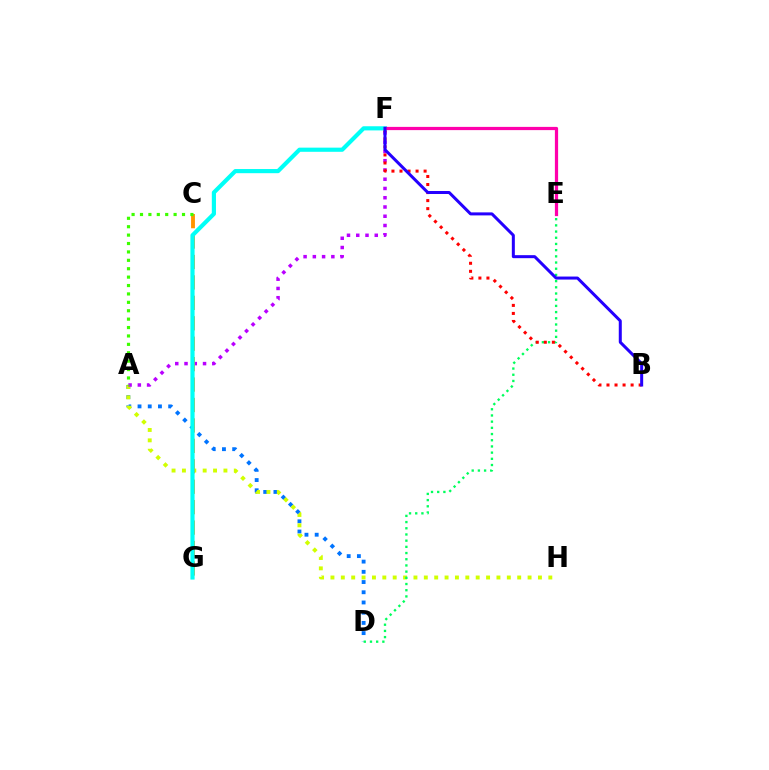{('A', 'D'): [{'color': '#0074ff', 'line_style': 'dotted', 'thickness': 2.78}], ('A', 'H'): [{'color': '#d1ff00', 'line_style': 'dotted', 'thickness': 2.82}], ('A', 'F'): [{'color': '#b900ff', 'line_style': 'dotted', 'thickness': 2.52}], ('D', 'E'): [{'color': '#00ff5c', 'line_style': 'dotted', 'thickness': 1.68}], ('B', 'F'): [{'color': '#ff0000', 'line_style': 'dotted', 'thickness': 2.18}, {'color': '#2500ff', 'line_style': 'solid', 'thickness': 2.17}], ('C', 'G'): [{'color': '#ff9400', 'line_style': 'dashed', 'thickness': 2.78}], ('F', 'G'): [{'color': '#00fff6', 'line_style': 'solid', 'thickness': 2.99}], ('A', 'C'): [{'color': '#3dff00', 'line_style': 'dotted', 'thickness': 2.28}], ('E', 'F'): [{'color': '#ff00ac', 'line_style': 'solid', 'thickness': 2.32}]}